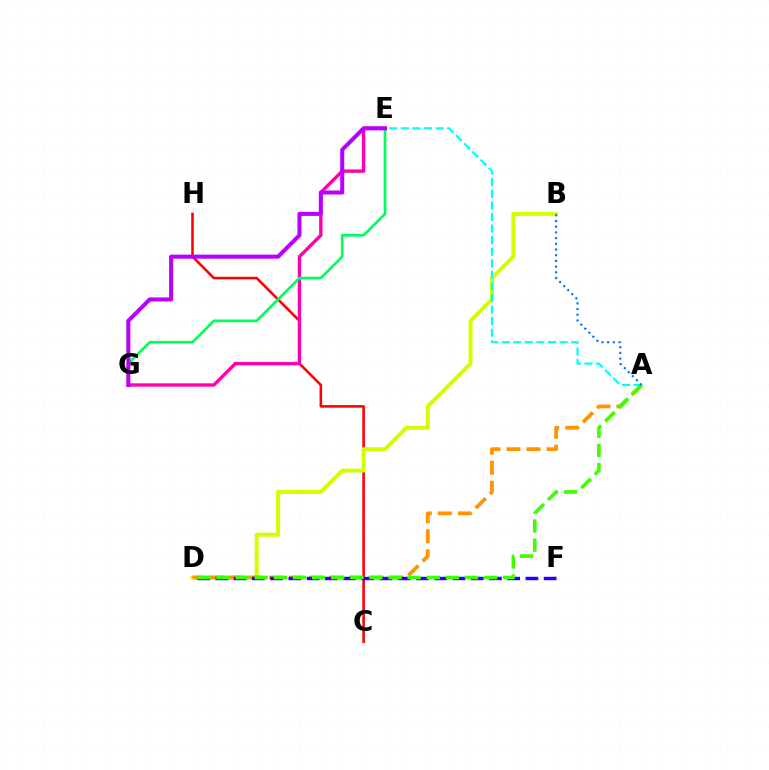{('C', 'H'): [{'color': '#ff0000', 'line_style': 'solid', 'thickness': 1.85}], ('B', 'D'): [{'color': '#d1ff00', 'line_style': 'solid', 'thickness': 2.85}], ('A', 'E'): [{'color': '#00fff6', 'line_style': 'dashed', 'thickness': 1.57}], ('A', 'D'): [{'color': '#ff9400', 'line_style': 'dashed', 'thickness': 2.72}, {'color': '#3dff00', 'line_style': 'dashed', 'thickness': 2.6}], ('E', 'G'): [{'color': '#ff00ac', 'line_style': 'solid', 'thickness': 2.42}, {'color': '#00ff5c', 'line_style': 'solid', 'thickness': 1.94}, {'color': '#b900ff', 'line_style': 'solid', 'thickness': 2.91}], ('D', 'F'): [{'color': '#2500ff', 'line_style': 'dashed', 'thickness': 2.48}], ('A', 'B'): [{'color': '#0074ff', 'line_style': 'dotted', 'thickness': 1.55}]}